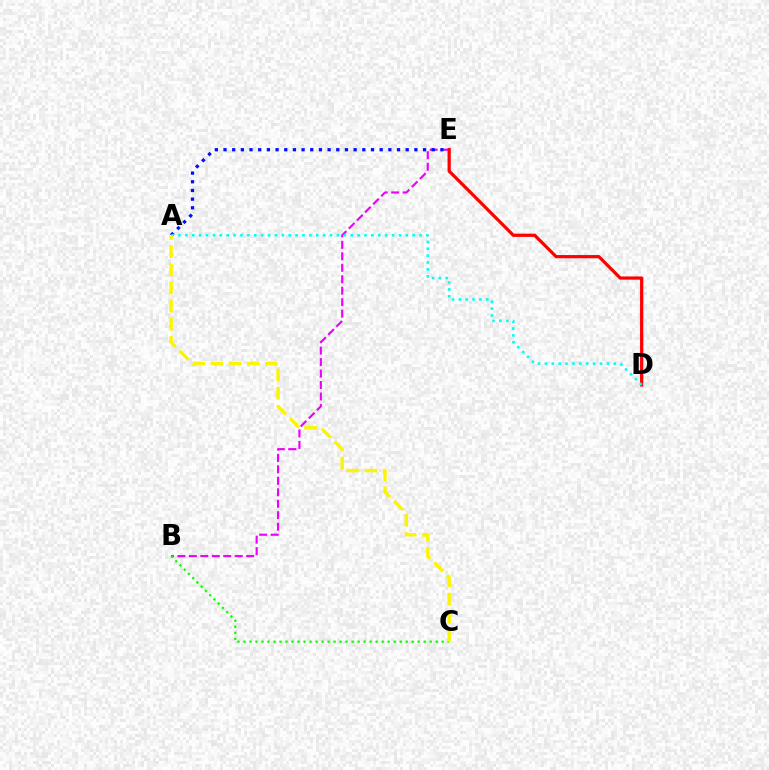{('B', 'E'): [{'color': '#ee00ff', 'line_style': 'dashed', 'thickness': 1.56}], ('A', 'E'): [{'color': '#0010ff', 'line_style': 'dotted', 'thickness': 2.36}], ('D', 'E'): [{'color': '#ff0000', 'line_style': 'solid', 'thickness': 2.32}], ('B', 'C'): [{'color': '#08ff00', 'line_style': 'dotted', 'thickness': 1.63}], ('A', 'D'): [{'color': '#00fff6', 'line_style': 'dotted', 'thickness': 1.87}], ('A', 'C'): [{'color': '#fcf500', 'line_style': 'dashed', 'thickness': 2.47}]}